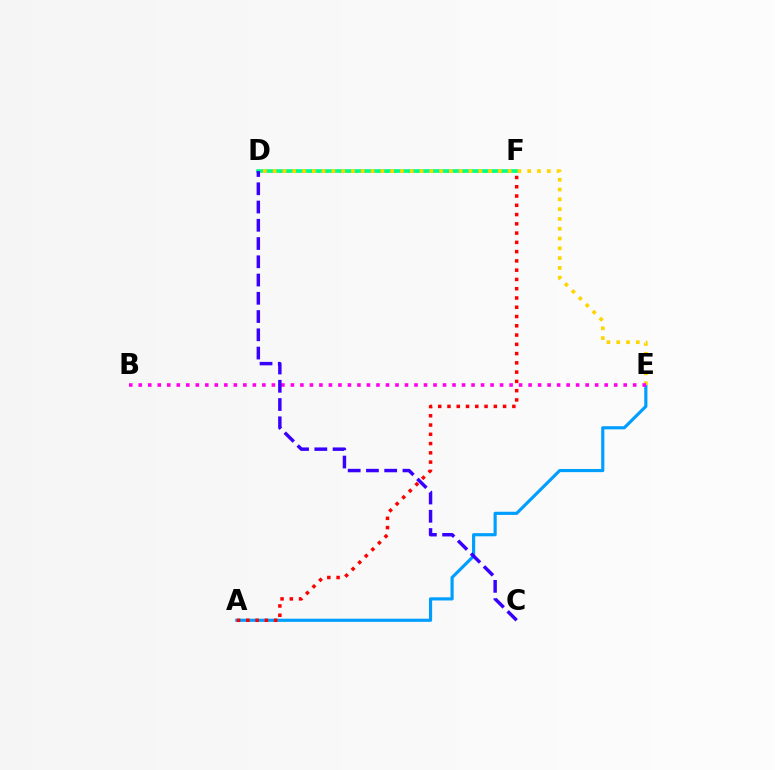{('D', 'F'): [{'color': '#4fff00', 'line_style': 'dotted', 'thickness': 2.06}, {'color': '#00ff86', 'line_style': 'solid', 'thickness': 2.62}], ('A', 'E'): [{'color': '#009eff', 'line_style': 'solid', 'thickness': 2.27}], ('D', 'E'): [{'color': '#ffd500', 'line_style': 'dotted', 'thickness': 2.66}], ('A', 'F'): [{'color': '#ff0000', 'line_style': 'dotted', 'thickness': 2.52}], ('B', 'E'): [{'color': '#ff00ed', 'line_style': 'dotted', 'thickness': 2.58}], ('C', 'D'): [{'color': '#3700ff', 'line_style': 'dashed', 'thickness': 2.48}]}